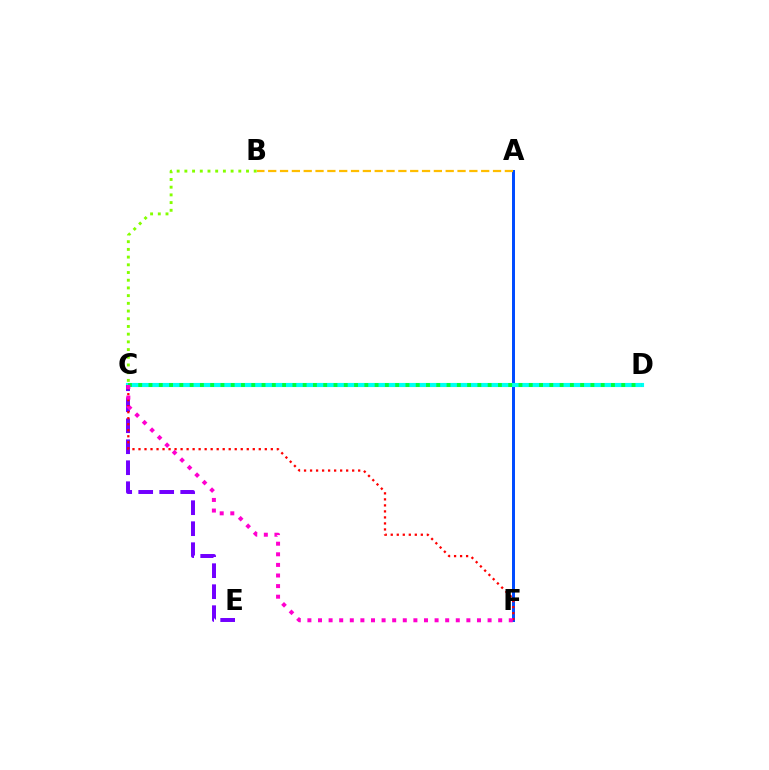{('A', 'F'): [{'color': '#004bff', 'line_style': 'solid', 'thickness': 2.14}], ('C', 'D'): [{'color': '#00fff6', 'line_style': 'solid', 'thickness': 2.96}, {'color': '#00ff39', 'line_style': 'dotted', 'thickness': 2.79}], ('C', 'E'): [{'color': '#7200ff', 'line_style': 'dashed', 'thickness': 2.85}], ('A', 'B'): [{'color': '#ffbd00', 'line_style': 'dashed', 'thickness': 1.61}], ('B', 'C'): [{'color': '#84ff00', 'line_style': 'dotted', 'thickness': 2.09}], ('C', 'F'): [{'color': '#ff0000', 'line_style': 'dotted', 'thickness': 1.63}, {'color': '#ff00cf', 'line_style': 'dotted', 'thickness': 2.88}]}